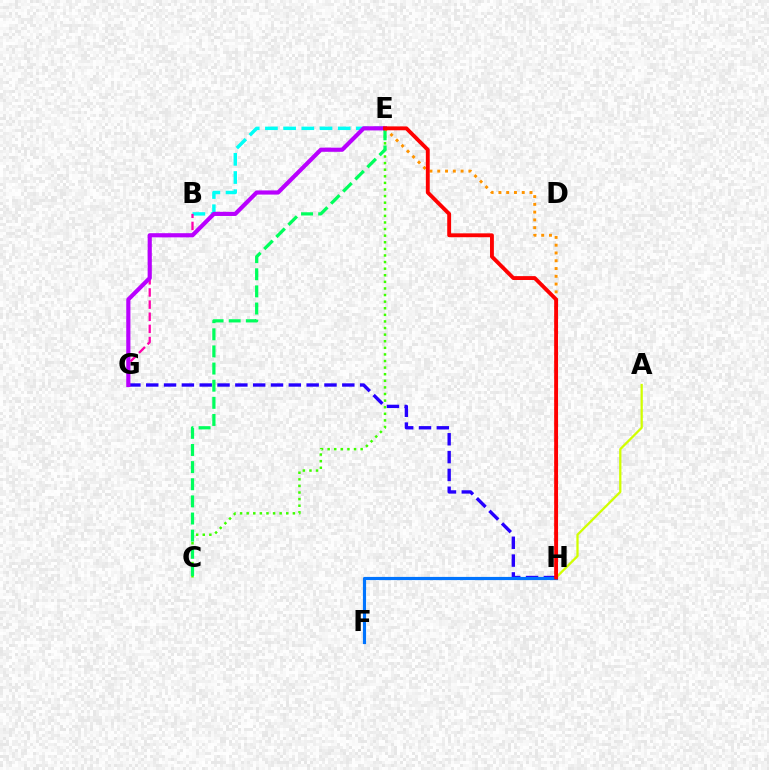{('A', 'H'): [{'color': '#d1ff00', 'line_style': 'solid', 'thickness': 1.63}], ('G', 'H'): [{'color': '#2500ff', 'line_style': 'dashed', 'thickness': 2.42}], ('C', 'E'): [{'color': '#3dff00', 'line_style': 'dotted', 'thickness': 1.79}, {'color': '#00ff5c', 'line_style': 'dashed', 'thickness': 2.33}], ('B', 'E'): [{'color': '#00fff6', 'line_style': 'dashed', 'thickness': 2.47}], ('B', 'G'): [{'color': '#ff00ac', 'line_style': 'dashed', 'thickness': 1.65}], ('E', 'G'): [{'color': '#b900ff', 'line_style': 'solid', 'thickness': 3.0}], ('F', 'H'): [{'color': '#0074ff', 'line_style': 'solid', 'thickness': 2.28}], ('E', 'H'): [{'color': '#ff9400', 'line_style': 'dotted', 'thickness': 2.11}, {'color': '#ff0000', 'line_style': 'solid', 'thickness': 2.79}]}